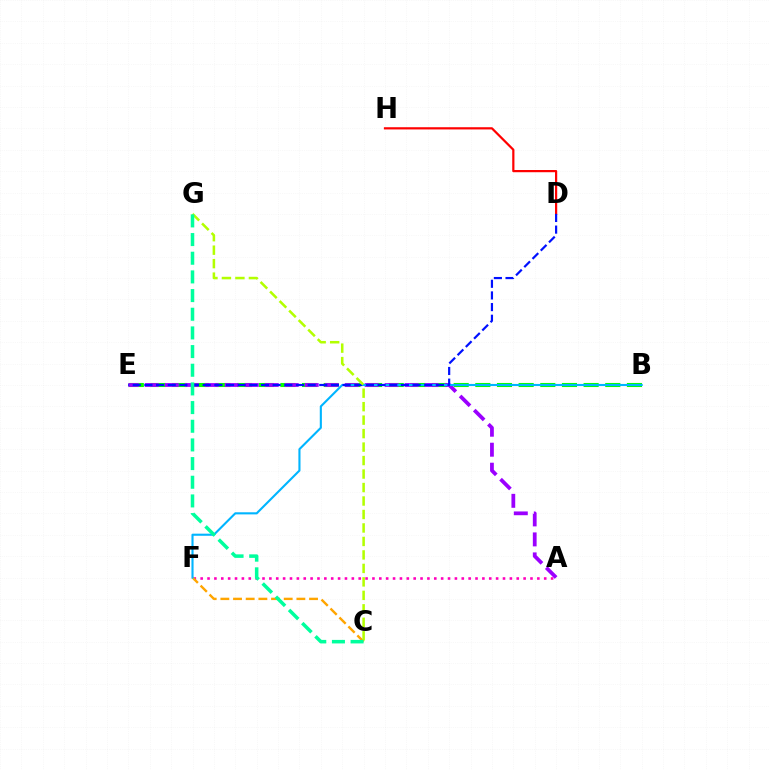{('A', 'F'): [{'color': '#ff00bd', 'line_style': 'dotted', 'thickness': 1.87}], ('B', 'E'): [{'color': '#08ff00', 'line_style': 'dashed', 'thickness': 2.94}], ('A', 'E'): [{'color': '#9b00ff', 'line_style': 'dashed', 'thickness': 2.72}], ('C', 'F'): [{'color': '#ffa500', 'line_style': 'dashed', 'thickness': 1.72}], ('D', 'H'): [{'color': '#ff0000', 'line_style': 'solid', 'thickness': 1.59}], ('B', 'F'): [{'color': '#00b5ff', 'line_style': 'solid', 'thickness': 1.52}], ('D', 'E'): [{'color': '#0010ff', 'line_style': 'dashed', 'thickness': 1.58}], ('C', 'G'): [{'color': '#b3ff00', 'line_style': 'dashed', 'thickness': 1.83}, {'color': '#00ff9d', 'line_style': 'dashed', 'thickness': 2.54}]}